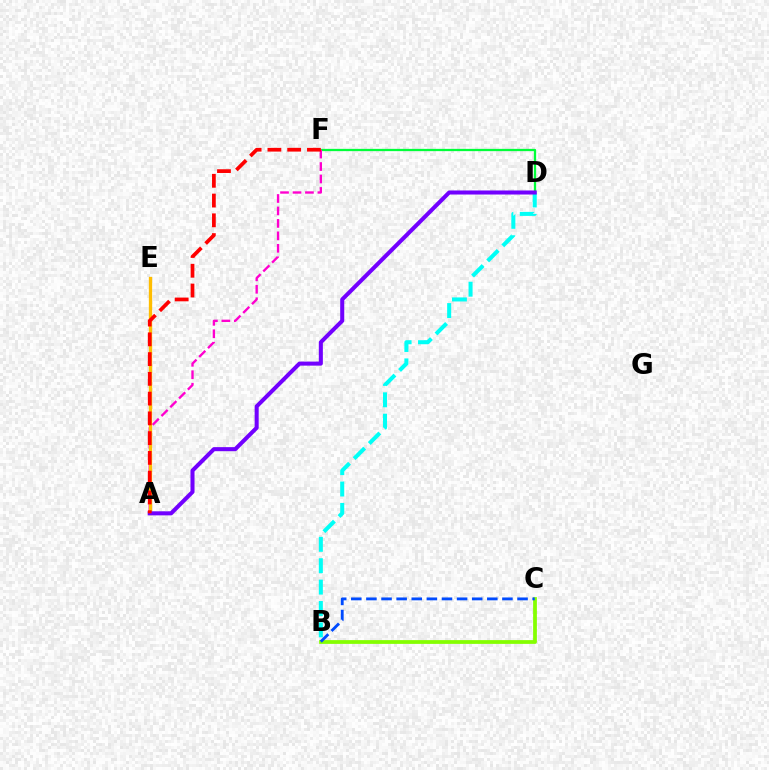{('D', 'F'): [{'color': '#00ff39', 'line_style': 'solid', 'thickness': 1.64}], ('A', 'F'): [{'color': '#ff00cf', 'line_style': 'dashed', 'thickness': 1.69}, {'color': '#ff0000', 'line_style': 'dashed', 'thickness': 2.68}], ('B', 'D'): [{'color': '#00fff6', 'line_style': 'dashed', 'thickness': 2.91}], ('A', 'E'): [{'color': '#ffbd00', 'line_style': 'solid', 'thickness': 2.39}], ('B', 'C'): [{'color': '#84ff00', 'line_style': 'solid', 'thickness': 2.71}, {'color': '#004bff', 'line_style': 'dashed', 'thickness': 2.05}], ('A', 'D'): [{'color': '#7200ff', 'line_style': 'solid', 'thickness': 2.92}]}